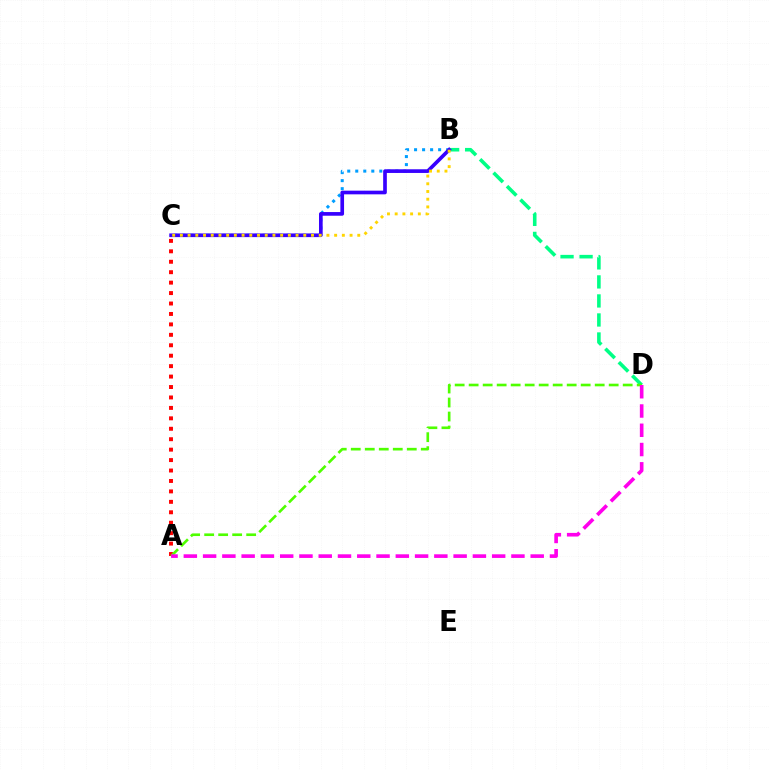{('B', 'D'): [{'color': '#00ff86', 'line_style': 'dashed', 'thickness': 2.58}], ('B', 'C'): [{'color': '#009eff', 'line_style': 'dotted', 'thickness': 2.18}, {'color': '#3700ff', 'line_style': 'solid', 'thickness': 2.64}, {'color': '#ffd500', 'line_style': 'dotted', 'thickness': 2.1}], ('A', 'C'): [{'color': '#ff0000', 'line_style': 'dotted', 'thickness': 2.84}], ('A', 'D'): [{'color': '#4fff00', 'line_style': 'dashed', 'thickness': 1.9}, {'color': '#ff00ed', 'line_style': 'dashed', 'thickness': 2.62}]}